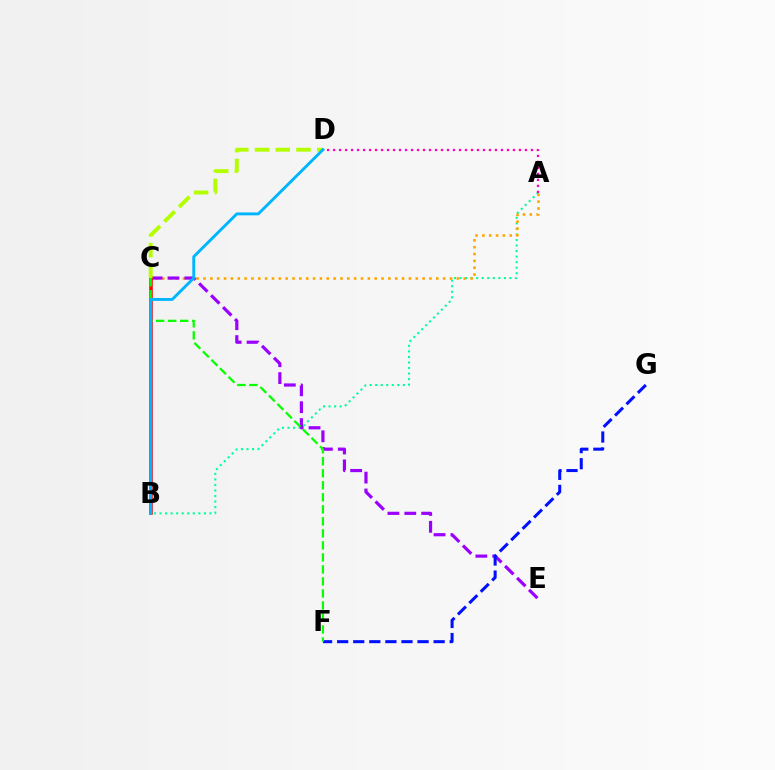{('A', 'B'): [{'color': '#00ff9d', 'line_style': 'dotted', 'thickness': 1.51}], ('A', 'C'): [{'color': '#ffa500', 'line_style': 'dotted', 'thickness': 1.86}], ('C', 'E'): [{'color': '#9b00ff', 'line_style': 'dashed', 'thickness': 2.29}], ('B', 'C'): [{'color': '#ff0000', 'line_style': 'solid', 'thickness': 2.54}], ('F', 'G'): [{'color': '#0010ff', 'line_style': 'dashed', 'thickness': 2.18}], ('C', 'F'): [{'color': '#08ff00', 'line_style': 'dashed', 'thickness': 1.63}], ('A', 'D'): [{'color': '#ff00bd', 'line_style': 'dotted', 'thickness': 1.63}], ('C', 'D'): [{'color': '#b3ff00', 'line_style': 'dashed', 'thickness': 2.82}], ('B', 'D'): [{'color': '#00b5ff', 'line_style': 'solid', 'thickness': 2.08}]}